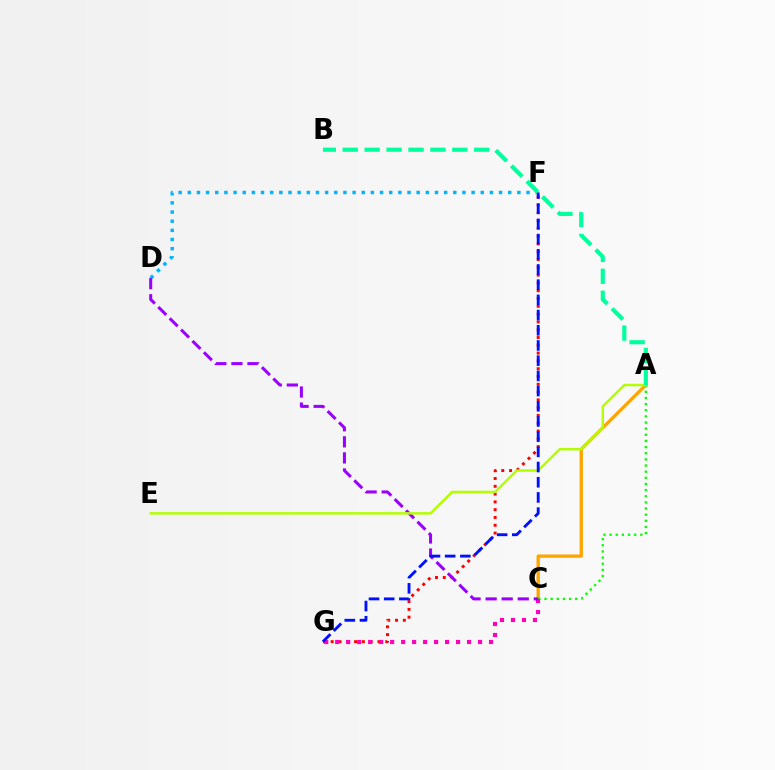{('A', 'C'): [{'color': '#ffa500', 'line_style': 'solid', 'thickness': 2.39}, {'color': '#08ff00', 'line_style': 'dotted', 'thickness': 1.67}], ('F', 'G'): [{'color': '#ff0000', 'line_style': 'dotted', 'thickness': 2.12}, {'color': '#0010ff', 'line_style': 'dashed', 'thickness': 2.06}], ('D', 'F'): [{'color': '#00b5ff', 'line_style': 'dotted', 'thickness': 2.49}], ('C', 'G'): [{'color': '#ff00bd', 'line_style': 'dotted', 'thickness': 2.99}], ('C', 'D'): [{'color': '#9b00ff', 'line_style': 'dashed', 'thickness': 2.18}], ('A', 'E'): [{'color': '#b3ff00', 'line_style': 'solid', 'thickness': 1.76}], ('A', 'B'): [{'color': '#00ff9d', 'line_style': 'dashed', 'thickness': 2.98}]}